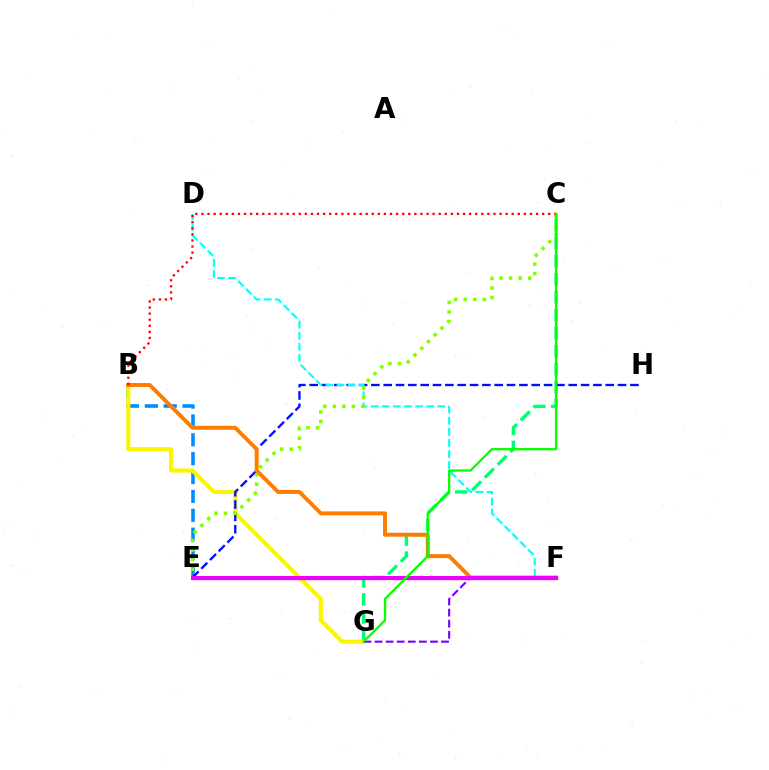{('C', 'G'): [{'color': '#00ff74', 'line_style': 'dashed', 'thickness': 2.45}, {'color': '#08ff00', 'line_style': 'solid', 'thickness': 1.65}], ('B', 'E'): [{'color': '#008cff', 'line_style': 'dashed', 'thickness': 2.56}], ('B', 'G'): [{'color': '#fcf500', 'line_style': 'solid', 'thickness': 2.98}], ('E', 'H'): [{'color': '#0010ff', 'line_style': 'dashed', 'thickness': 1.68}], ('D', 'F'): [{'color': '#00fff6', 'line_style': 'dashed', 'thickness': 1.51}], ('B', 'F'): [{'color': '#ff7c00', 'line_style': 'solid', 'thickness': 2.83}], ('C', 'E'): [{'color': '#84ff00', 'line_style': 'dotted', 'thickness': 2.59}], ('B', 'C'): [{'color': '#ff0000', 'line_style': 'dotted', 'thickness': 1.65}], ('E', 'F'): [{'color': '#ff0094', 'line_style': 'solid', 'thickness': 2.39}, {'color': '#ee00ff', 'line_style': 'solid', 'thickness': 2.89}], ('F', 'G'): [{'color': '#7200ff', 'line_style': 'dashed', 'thickness': 1.5}]}